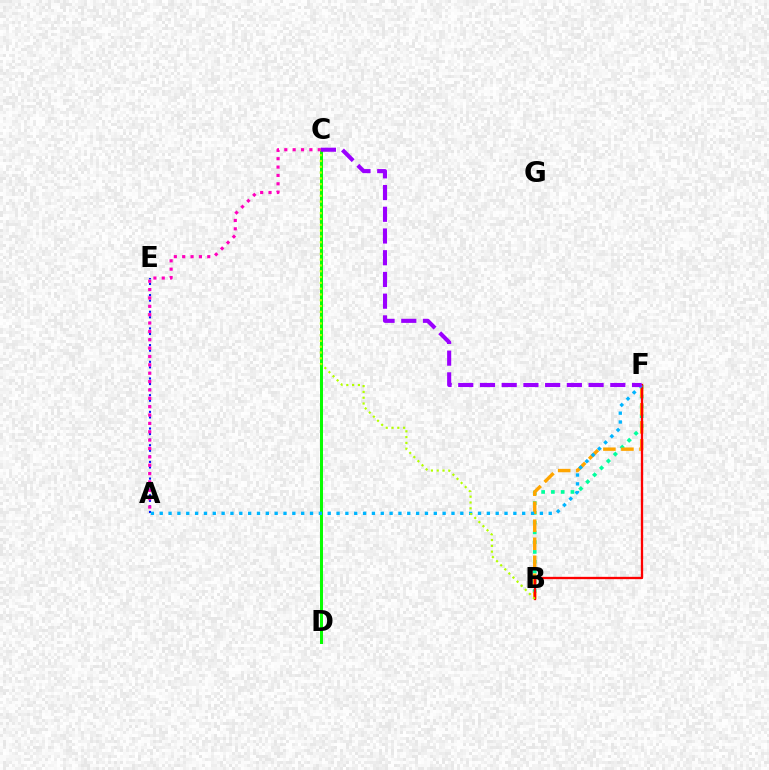{('B', 'F'): [{'color': '#00ff9d', 'line_style': 'dotted', 'thickness': 2.65}, {'color': '#ffa500', 'line_style': 'dashed', 'thickness': 2.45}, {'color': '#ff0000', 'line_style': 'solid', 'thickness': 1.67}], ('A', 'E'): [{'color': '#0010ff', 'line_style': 'dotted', 'thickness': 1.51}], ('C', 'D'): [{'color': '#08ff00', 'line_style': 'solid', 'thickness': 2.15}], ('A', 'C'): [{'color': '#ff00bd', 'line_style': 'dotted', 'thickness': 2.27}], ('A', 'F'): [{'color': '#00b5ff', 'line_style': 'dotted', 'thickness': 2.4}], ('B', 'C'): [{'color': '#b3ff00', 'line_style': 'dotted', 'thickness': 1.58}], ('C', 'F'): [{'color': '#9b00ff', 'line_style': 'dashed', 'thickness': 2.95}]}